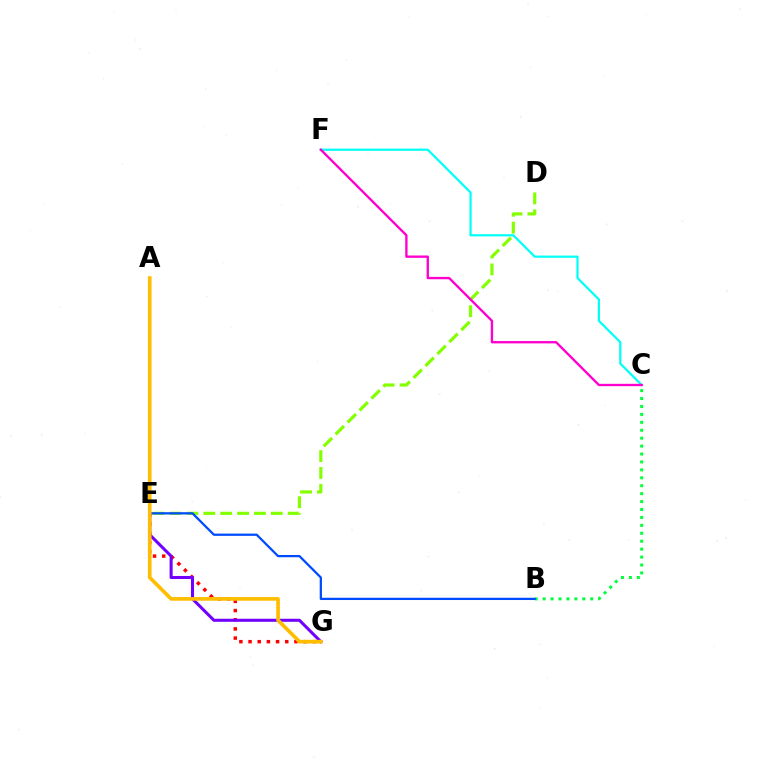{('E', 'G'): [{'color': '#ff0000', 'line_style': 'dotted', 'thickness': 2.49}, {'color': '#7200ff', 'line_style': 'solid', 'thickness': 2.2}], ('B', 'C'): [{'color': '#00ff39', 'line_style': 'dotted', 'thickness': 2.15}], ('D', 'E'): [{'color': '#84ff00', 'line_style': 'dashed', 'thickness': 2.29}], ('B', 'E'): [{'color': '#004bff', 'line_style': 'solid', 'thickness': 1.63}], ('C', 'F'): [{'color': '#00fff6', 'line_style': 'solid', 'thickness': 1.6}, {'color': '#ff00cf', 'line_style': 'solid', 'thickness': 1.7}], ('A', 'G'): [{'color': '#ffbd00', 'line_style': 'solid', 'thickness': 2.64}]}